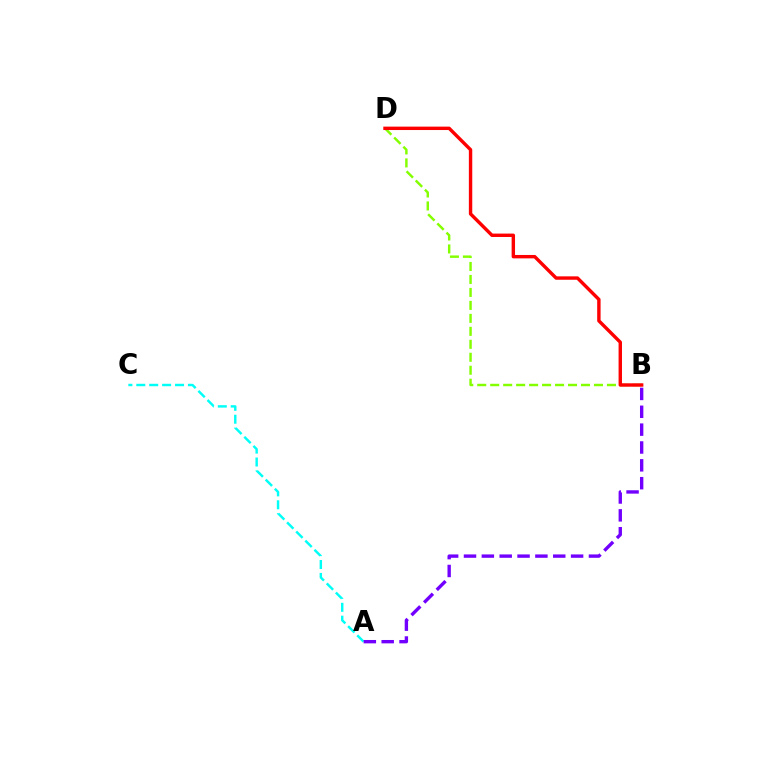{('A', 'C'): [{'color': '#00fff6', 'line_style': 'dashed', 'thickness': 1.75}], ('A', 'B'): [{'color': '#7200ff', 'line_style': 'dashed', 'thickness': 2.42}], ('B', 'D'): [{'color': '#84ff00', 'line_style': 'dashed', 'thickness': 1.76}, {'color': '#ff0000', 'line_style': 'solid', 'thickness': 2.45}]}